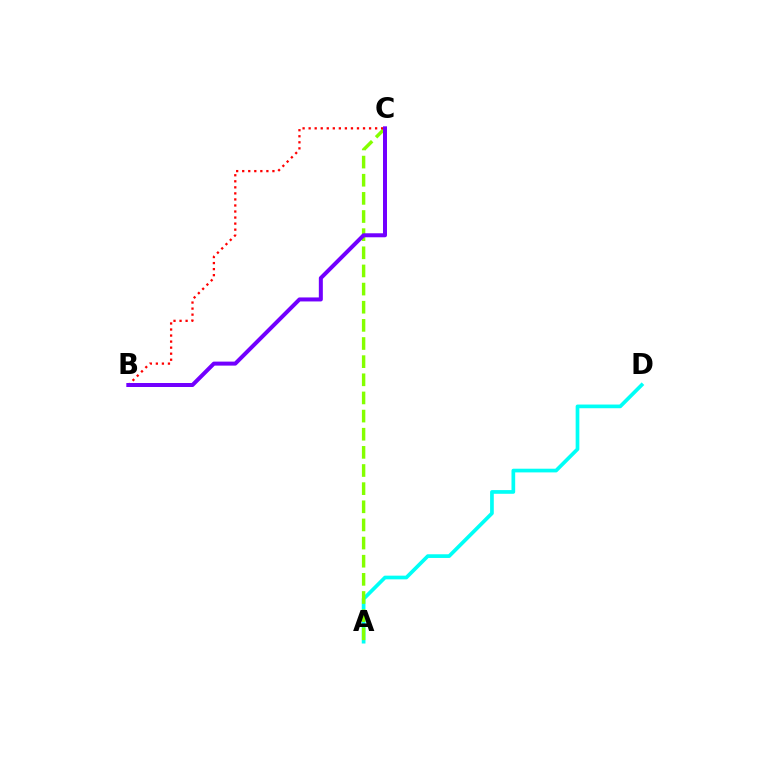{('A', 'D'): [{'color': '#00fff6', 'line_style': 'solid', 'thickness': 2.66}], ('A', 'C'): [{'color': '#84ff00', 'line_style': 'dashed', 'thickness': 2.46}], ('B', 'C'): [{'color': '#ff0000', 'line_style': 'dotted', 'thickness': 1.64}, {'color': '#7200ff', 'line_style': 'solid', 'thickness': 2.88}]}